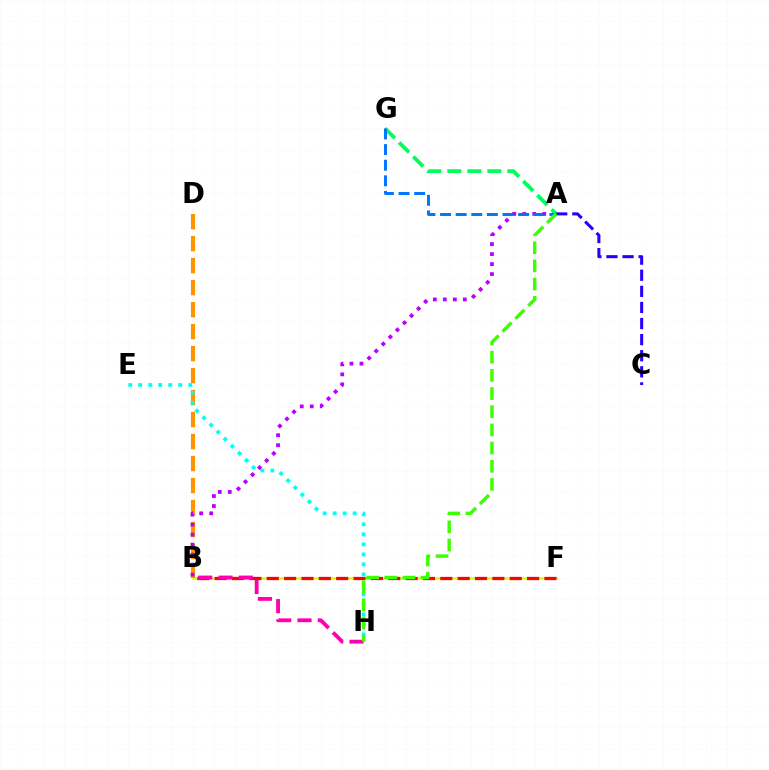{('B', 'F'): [{'color': '#d1ff00', 'line_style': 'solid', 'thickness': 1.84}, {'color': '#ff0000', 'line_style': 'dashed', 'thickness': 2.36}], ('B', 'D'): [{'color': '#ff9400', 'line_style': 'dashed', 'thickness': 2.99}], ('E', 'H'): [{'color': '#00fff6', 'line_style': 'dotted', 'thickness': 2.72}], ('A', 'B'): [{'color': '#b900ff', 'line_style': 'dotted', 'thickness': 2.72}], ('A', 'G'): [{'color': '#00ff5c', 'line_style': 'dashed', 'thickness': 2.72}, {'color': '#0074ff', 'line_style': 'dashed', 'thickness': 2.12}], ('B', 'H'): [{'color': '#ff00ac', 'line_style': 'dashed', 'thickness': 2.76}], ('A', 'C'): [{'color': '#2500ff', 'line_style': 'dashed', 'thickness': 2.19}], ('A', 'H'): [{'color': '#3dff00', 'line_style': 'dashed', 'thickness': 2.47}]}